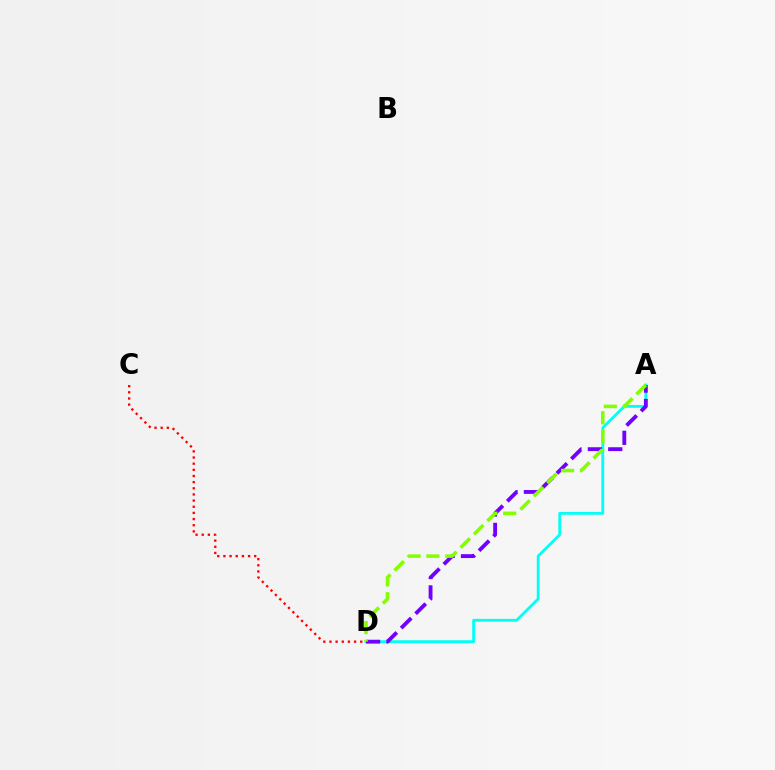{('A', 'D'): [{'color': '#00fff6', 'line_style': 'solid', 'thickness': 2.03}, {'color': '#7200ff', 'line_style': 'dashed', 'thickness': 2.77}, {'color': '#84ff00', 'line_style': 'dashed', 'thickness': 2.56}], ('C', 'D'): [{'color': '#ff0000', 'line_style': 'dotted', 'thickness': 1.67}]}